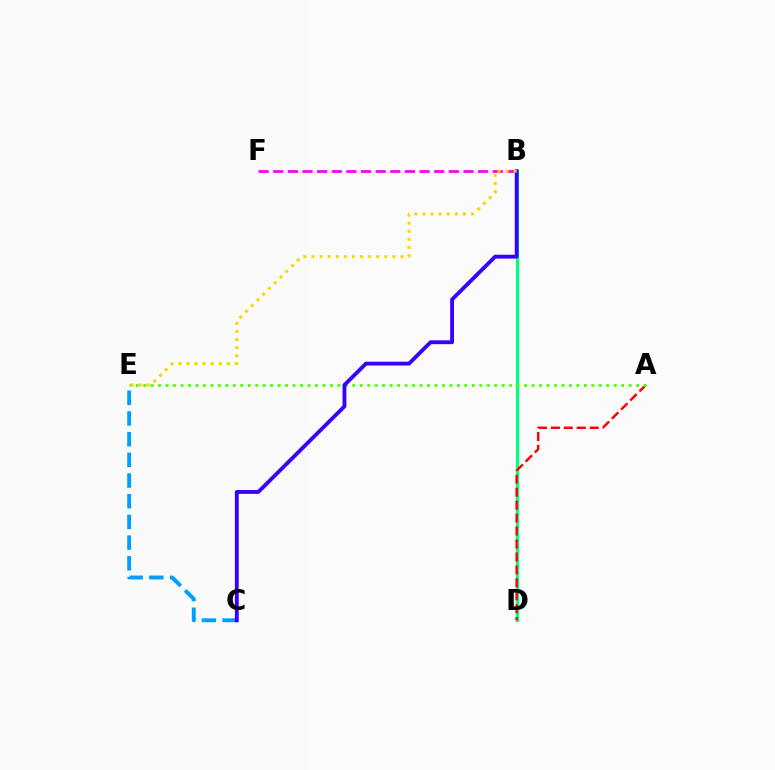{('C', 'E'): [{'color': '#009eff', 'line_style': 'dashed', 'thickness': 2.81}], ('B', 'F'): [{'color': '#ff00ed', 'line_style': 'dashed', 'thickness': 1.99}], ('B', 'D'): [{'color': '#00ff86', 'line_style': 'solid', 'thickness': 2.27}], ('A', 'D'): [{'color': '#ff0000', 'line_style': 'dashed', 'thickness': 1.76}], ('A', 'E'): [{'color': '#4fff00', 'line_style': 'dotted', 'thickness': 2.03}], ('B', 'C'): [{'color': '#3700ff', 'line_style': 'solid', 'thickness': 2.76}], ('B', 'E'): [{'color': '#ffd500', 'line_style': 'dotted', 'thickness': 2.2}]}